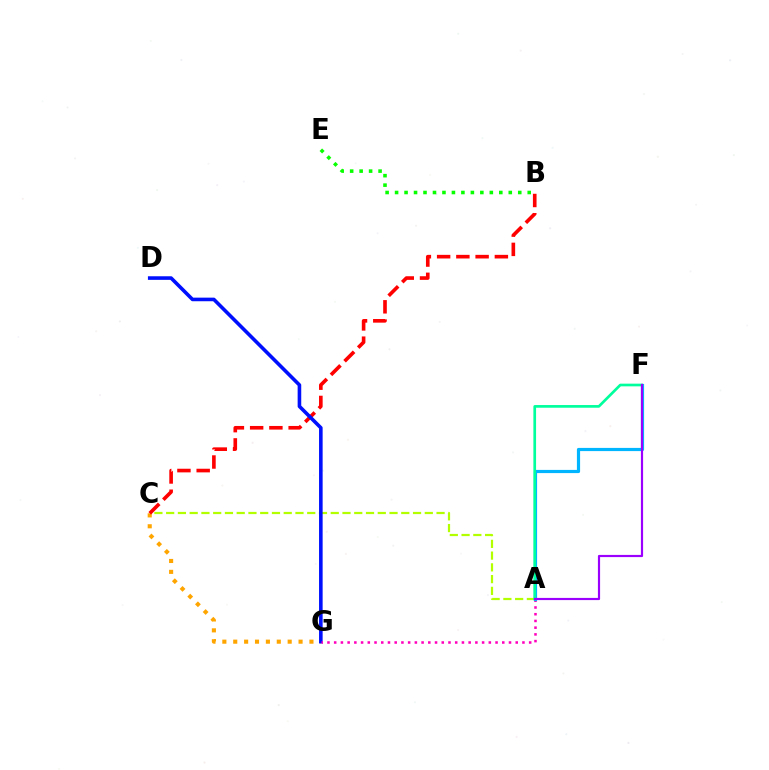{('C', 'G'): [{'color': '#ffa500', 'line_style': 'dotted', 'thickness': 2.96}], ('A', 'C'): [{'color': '#b3ff00', 'line_style': 'dashed', 'thickness': 1.6}], ('B', 'C'): [{'color': '#ff0000', 'line_style': 'dashed', 'thickness': 2.61}], ('D', 'G'): [{'color': '#0010ff', 'line_style': 'solid', 'thickness': 2.59}], ('A', 'G'): [{'color': '#ff00bd', 'line_style': 'dotted', 'thickness': 1.83}], ('B', 'E'): [{'color': '#08ff00', 'line_style': 'dotted', 'thickness': 2.57}], ('A', 'F'): [{'color': '#00b5ff', 'line_style': 'solid', 'thickness': 2.3}, {'color': '#00ff9d', 'line_style': 'solid', 'thickness': 1.93}, {'color': '#9b00ff', 'line_style': 'solid', 'thickness': 1.57}]}